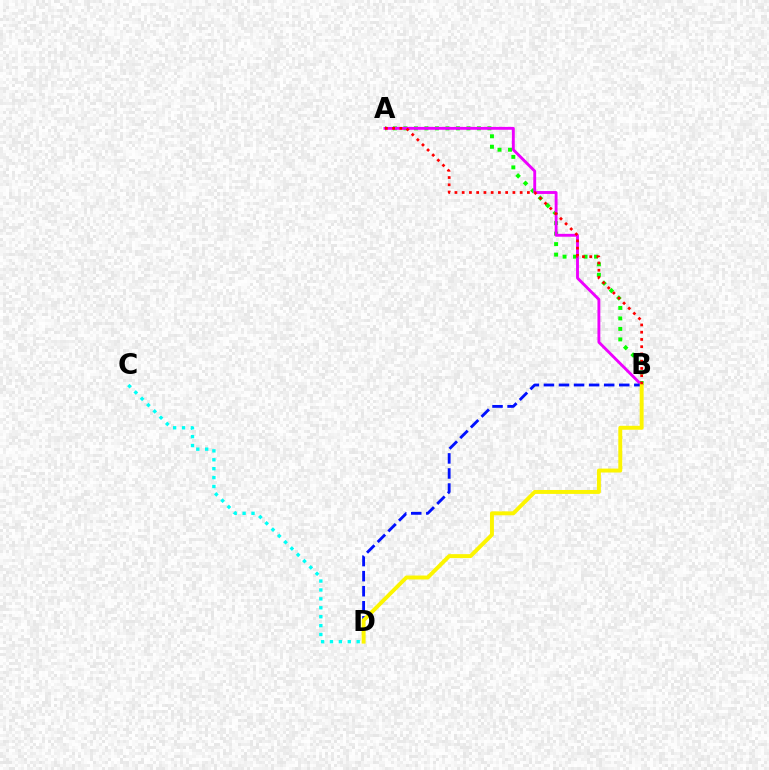{('A', 'B'): [{'color': '#08ff00', 'line_style': 'dotted', 'thickness': 2.85}, {'color': '#ee00ff', 'line_style': 'solid', 'thickness': 2.07}, {'color': '#ff0000', 'line_style': 'dotted', 'thickness': 1.97}], ('B', 'D'): [{'color': '#0010ff', 'line_style': 'dashed', 'thickness': 2.05}, {'color': '#fcf500', 'line_style': 'solid', 'thickness': 2.83}], ('C', 'D'): [{'color': '#00fff6', 'line_style': 'dotted', 'thickness': 2.42}]}